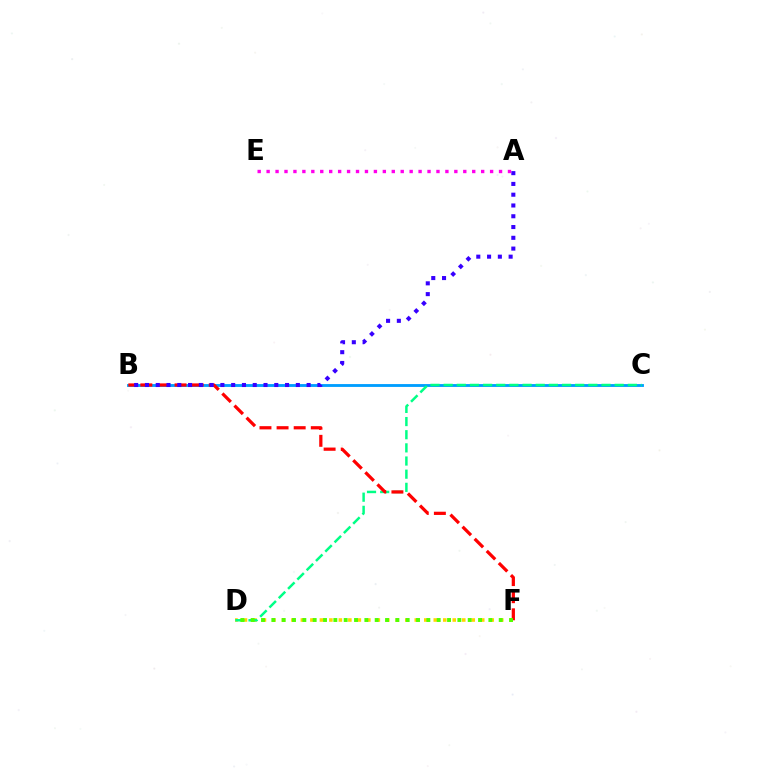{('B', 'C'): [{'color': '#009eff', 'line_style': 'solid', 'thickness': 2.05}], ('D', 'F'): [{'color': '#ffd500', 'line_style': 'dotted', 'thickness': 2.58}, {'color': '#4fff00', 'line_style': 'dotted', 'thickness': 2.81}], ('C', 'D'): [{'color': '#00ff86', 'line_style': 'dashed', 'thickness': 1.79}], ('B', 'F'): [{'color': '#ff0000', 'line_style': 'dashed', 'thickness': 2.32}], ('A', 'B'): [{'color': '#3700ff', 'line_style': 'dotted', 'thickness': 2.93}], ('A', 'E'): [{'color': '#ff00ed', 'line_style': 'dotted', 'thickness': 2.43}]}